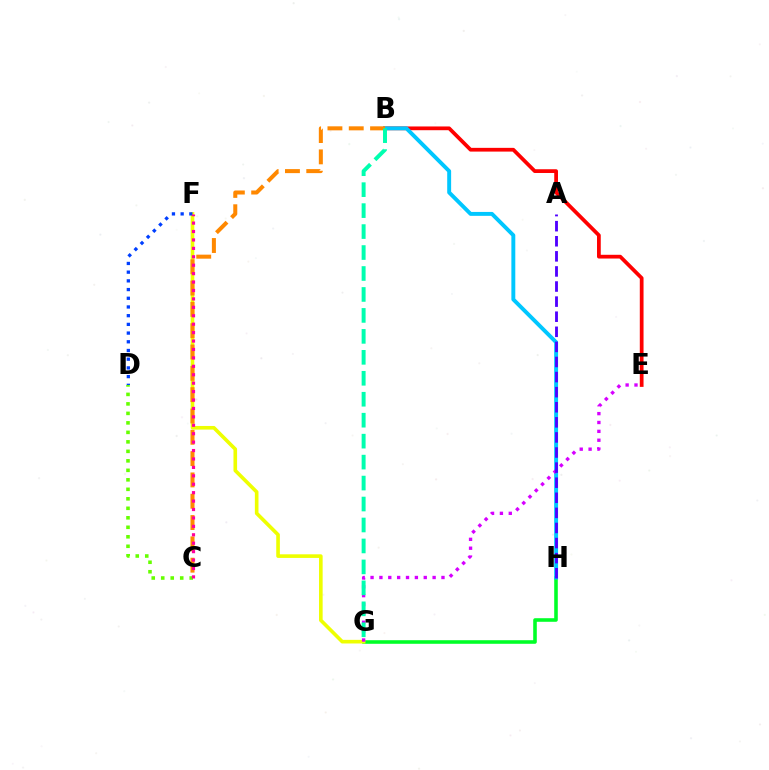{('G', 'H'): [{'color': '#00ff27', 'line_style': 'solid', 'thickness': 2.58}], ('F', 'G'): [{'color': '#eeff00', 'line_style': 'solid', 'thickness': 2.61}], ('B', 'E'): [{'color': '#ff0000', 'line_style': 'solid', 'thickness': 2.7}], ('B', 'H'): [{'color': '#00c7ff', 'line_style': 'solid', 'thickness': 2.82}], ('E', 'G'): [{'color': '#d600ff', 'line_style': 'dotted', 'thickness': 2.41}], ('B', 'C'): [{'color': '#ff8800', 'line_style': 'dashed', 'thickness': 2.9}], ('B', 'G'): [{'color': '#00ffaf', 'line_style': 'dashed', 'thickness': 2.85}], ('A', 'H'): [{'color': '#4f00ff', 'line_style': 'dashed', 'thickness': 2.05}], ('D', 'F'): [{'color': '#003fff', 'line_style': 'dotted', 'thickness': 2.36}], ('C', 'D'): [{'color': '#66ff00', 'line_style': 'dotted', 'thickness': 2.58}], ('C', 'F'): [{'color': '#ff00a0', 'line_style': 'dotted', 'thickness': 2.29}]}